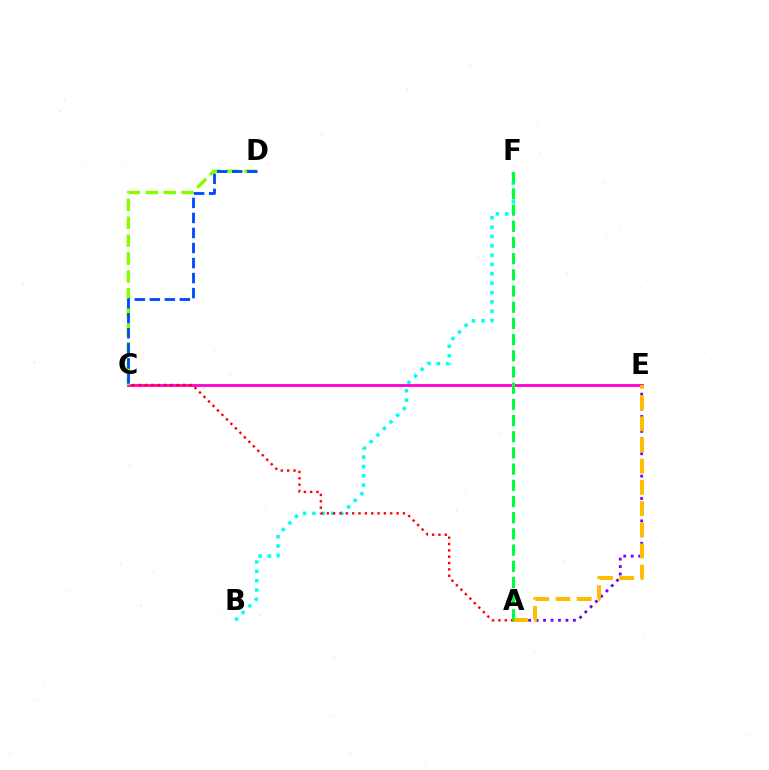{('A', 'E'): [{'color': '#7200ff', 'line_style': 'dotted', 'thickness': 2.03}, {'color': '#ffbd00', 'line_style': 'dashed', 'thickness': 2.88}], ('B', 'F'): [{'color': '#00fff6', 'line_style': 'dotted', 'thickness': 2.54}], ('C', 'E'): [{'color': '#ff00cf', 'line_style': 'solid', 'thickness': 2.04}], ('C', 'D'): [{'color': '#84ff00', 'line_style': 'dashed', 'thickness': 2.43}, {'color': '#004bff', 'line_style': 'dashed', 'thickness': 2.04}], ('A', 'C'): [{'color': '#ff0000', 'line_style': 'dotted', 'thickness': 1.72}], ('A', 'F'): [{'color': '#00ff39', 'line_style': 'dashed', 'thickness': 2.2}]}